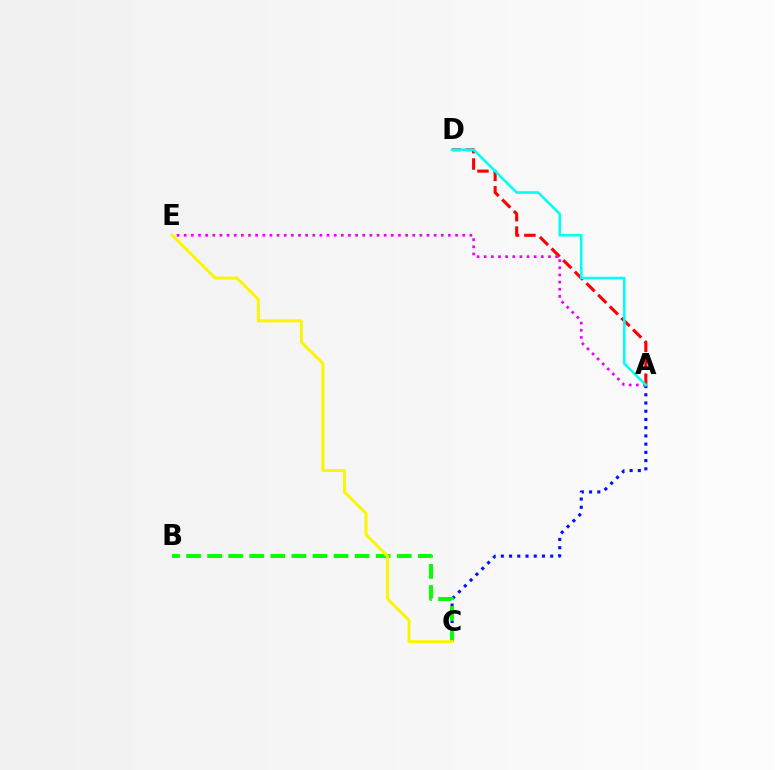{('A', 'C'): [{'color': '#0010ff', 'line_style': 'dotted', 'thickness': 2.24}], ('A', 'D'): [{'color': '#ff0000', 'line_style': 'dashed', 'thickness': 2.23}, {'color': '#00fff6', 'line_style': 'solid', 'thickness': 1.86}], ('A', 'E'): [{'color': '#ee00ff', 'line_style': 'dotted', 'thickness': 1.94}], ('B', 'C'): [{'color': '#08ff00', 'line_style': 'dashed', 'thickness': 2.86}], ('C', 'E'): [{'color': '#fcf500', 'line_style': 'solid', 'thickness': 2.12}]}